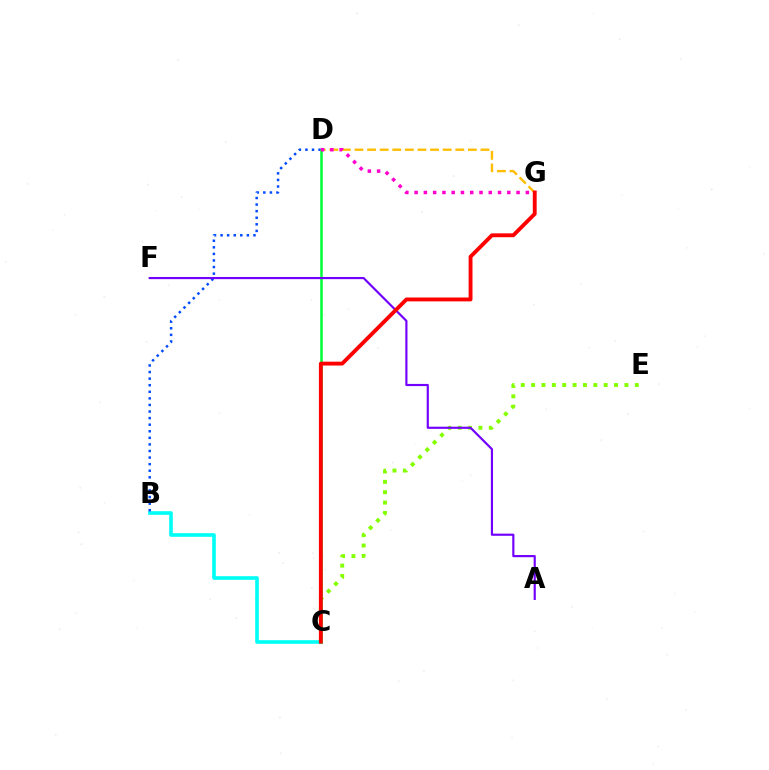{('B', 'C'): [{'color': '#00fff6', 'line_style': 'solid', 'thickness': 2.61}], ('C', 'E'): [{'color': '#84ff00', 'line_style': 'dotted', 'thickness': 2.82}], ('B', 'D'): [{'color': '#004bff', 'line_style': 'dotted', 'thickness': 1.79}], ('D', 'G'): [{'color': '#ffbd00', 'line_style': 'dashed', 'thickness': 1.71}, {'color': '#ff00cf', 'line_style': 'dotted', 'thickness': 2.52}], ('C', 'D'): [{'color': '#00ff39', 'line_style': 'solid', 'thickness': 1.82}], ('A', 'F'): [{'color': '#7200ff', 'line_style': 'solid', 'thickness': 1.55}], ('C', 'G'): [{'color': '#ff0000', 'line_style': 'solid', 'thickness': 2.79}]}